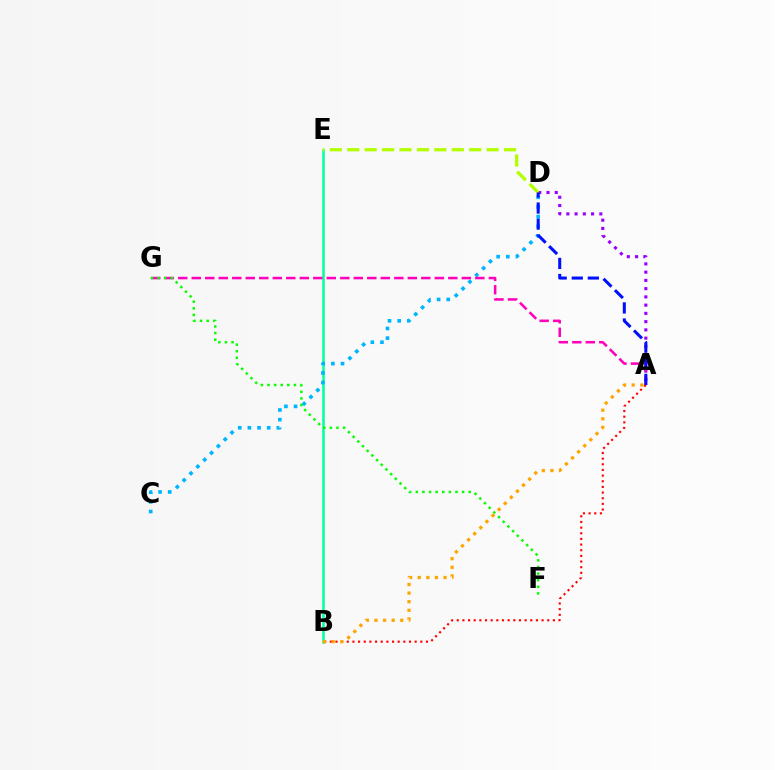{('A', 'D'): [{'color': '#9b00ff', 'line_style': 'dotted', 'thickness': 2.24}, {'color': '#0010ff', 'line_style': 'dashed', 'thickness': 2.19}], ('B', 'E'): [{'color': '#00ff9d', 'line_style': 'solid', 'thickness': 1.8}], ('C', 'D'): [{'color': '#00b5ff', 'line_style': 'dotted', 'thickness': 2.62}], ('A', 'G'): [{'color': '#ff00bd', 'line_style': 'dashed', 'thickness': 1.83}], ('D', 'E'): [{'color': '#b3ff00', 'line_style': 'dashed', 'thickness': 2.37}], ('A', 'B'): [{'color': '#ff0000', 'line_style': 'dotted', 'thickness': 1.54}, {'color': '#ffa500', 'line_style': 'dotted', 'thickness': 2.34}], ('F', 'G'): [{'color': '#08ff00', 'line_style': 'dotted', 'thickness': 1.8}]}